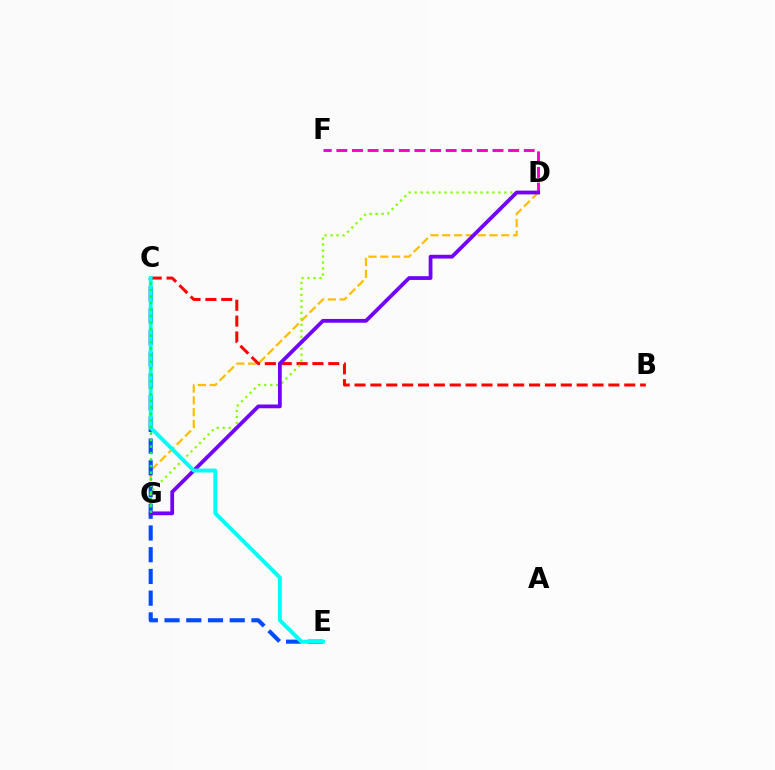{('D', 'G'): [{'color': '#ffbd00', 'line_style': 'dashed', 'thickness': 1.6}, {'color': '#84ff00', 'line_style': 'dotted', 'thickness': 1.63}, {'color': '#7200ff', 'line_style': 'solid', 'thickness': 2.71}], ('C', 'E'): [{'color': '#004bff', 'line_style': 'dashed', 'thickness': 2.95}, {'color': '#00fff6', 'line_style': 'solid', 'thickness': 2.81}], ('B', 'C'): [{'color': '#ff0000', 'line_style': 'dashed', 'thickness': 2.16}], ('D', 'F'): [{'color': '#ff00cf', 'line_style': 'dashed', 'thickness': 2.12}], ('C', 'G'): [{'color': '#00ff39', 'line_style': 'dotted', 'thickness': 1.77}]}